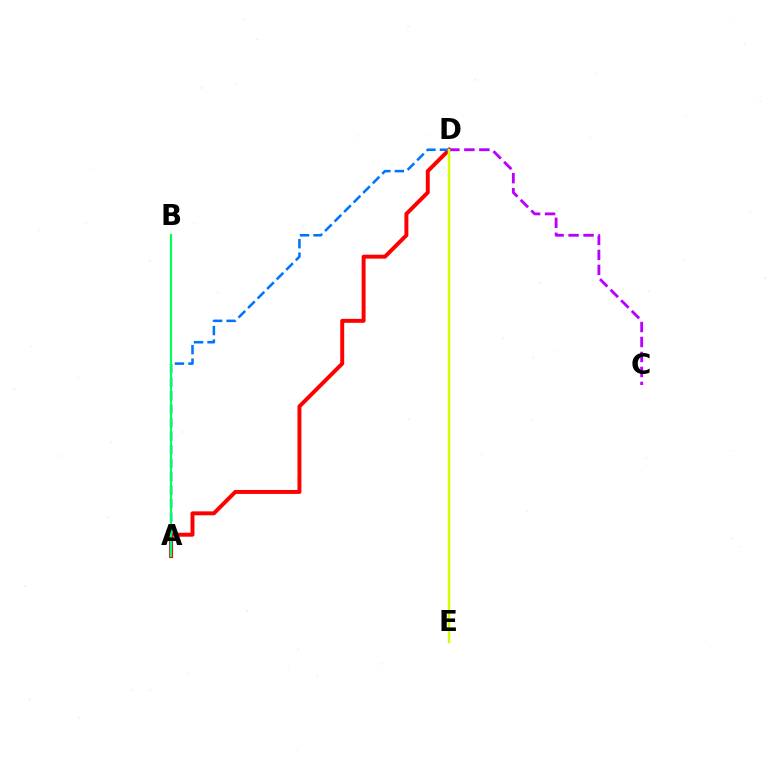{('A', 'D'): [{'color': '#ff0000', 'line_style': 'solid', 'thickness': 2.84}, {'color': '#0074ff', 'line_style': 'dashed', 'thickness': 1.83}], ('C', 'D'): [{'color': '#b900ff', 'line_style': 'dashed', 'thickness': 2.03}], ('D', 'E'): [{'color': '#d1ff00', 'line_style': 'solid', 'thickness': 1.79}], ('A', 'B'): [{'color': '#00ff5c', 'line_style': 'solid', 'thickness': 1.53}]}